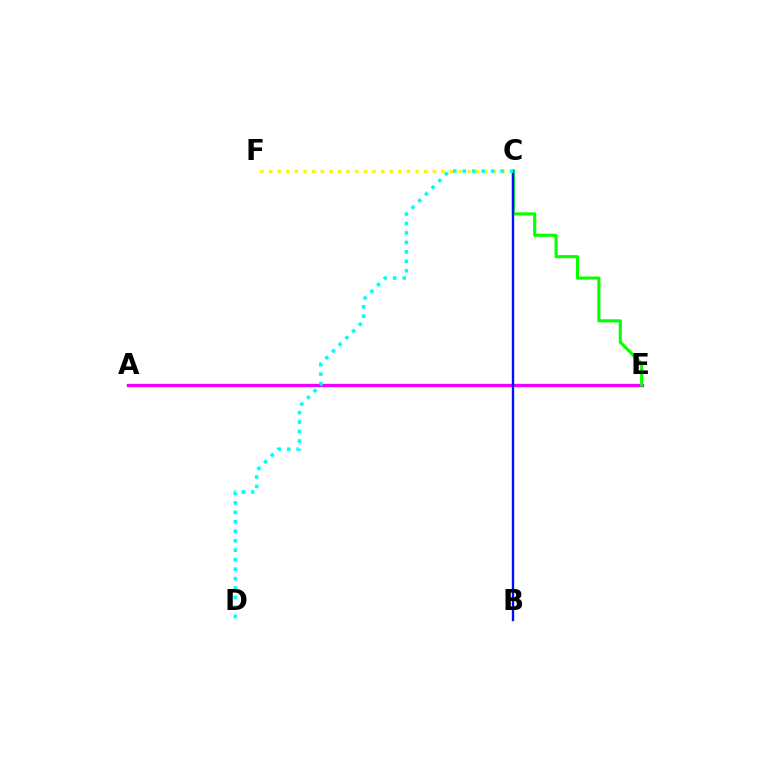{('A', 'E'): [{'color': '#ff0000', 'line_style': 'dotted', 'thickness': 2.16}, {'color': '#ee00ff', 'line_style': 'solid', 'thickness': 2.38}], ('C', 'E'): [{'color': '#08ff00', 'line_style': 'solid', 'thickness': 2.23}], ('C', 'F'): [{'color': '#fcf500', 'line_style': 'dotted', 'thickness': 2.34}], ('B', 'C'): [{'color': '#0010ff', 'line_style': 'solid', 'thickness': 1.7}], ('C', 'D'): [{'color': '#00fff6', 'line_style': 'dotted', 'thickness': 2.57}]}